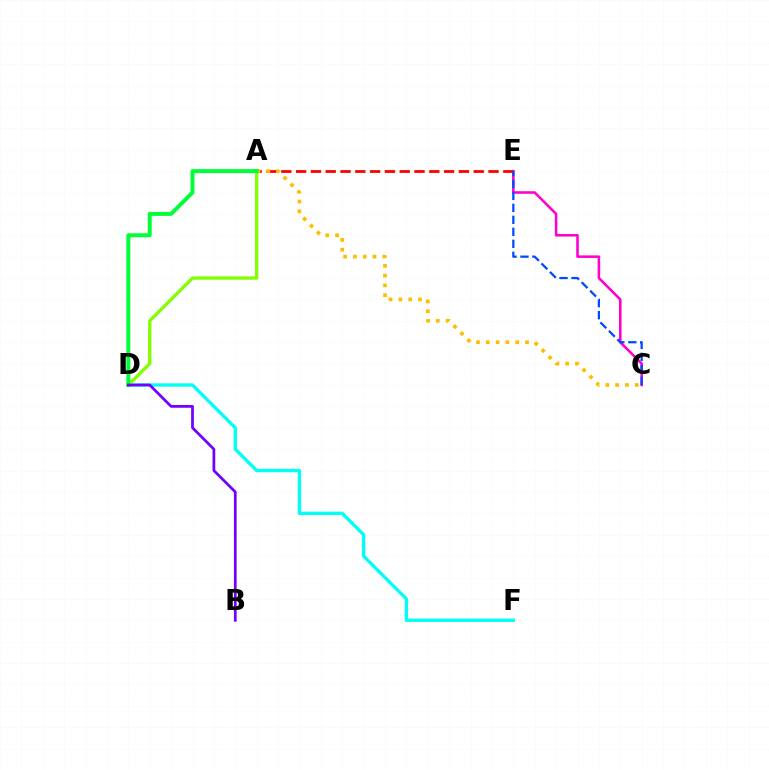{('C', 'E'): [{'color': '#ff00cf', 'line_style': 'solid', 'thickness': 1.85}, {'color': '#004bff', 'line_style': 'dashed', 'thickness': 1.63}], ('D', 'F'): [{'color': '#00fff6', 'line_style': 'solid', 'thickness': 2.41}], ('A', 'E'): [{'color': '#ff0000', 'line_style': 'dashed', 'thickness': 2.01}], ('A', 'C'): [{'color': '#ffbd00', 'line_style': 'dotted', 'thickness': 2.66}], ('A', 'D'): [{'color': '#84ff00', 'line_style': 'solid', 'thickness': 2.4}, {'color': '#00ff39', 'line_style': 'solid', 'thickness': 2.86}], ('B', 'D'): [{'color': '#7200ff', 'line_style': 'solid', 'thickness': 1.97}]}